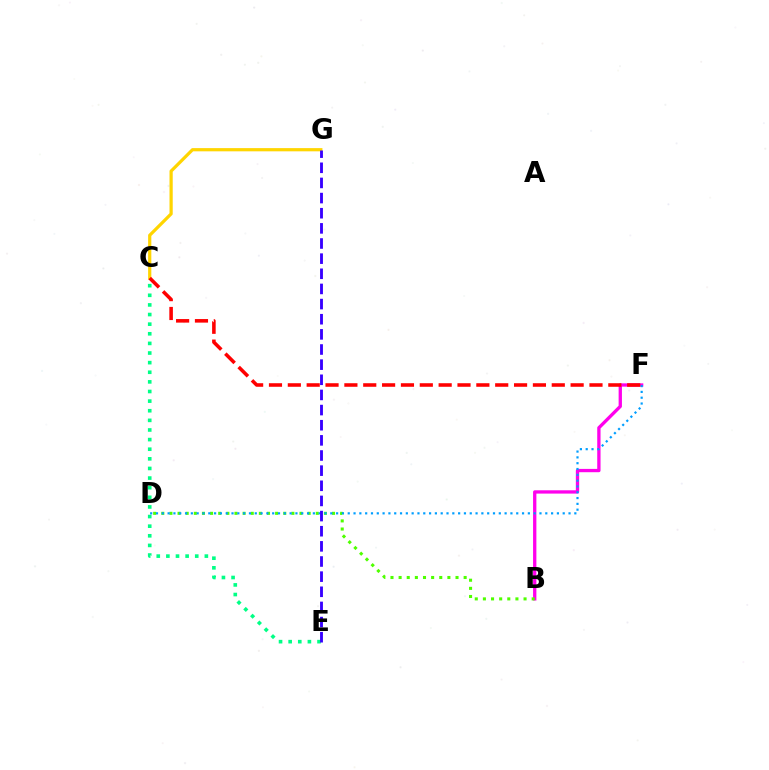{('B', 'F'): [{'color': '#ff00ed', 'line_style': 'solid', 'thickness': 2.38}], ('B', 'D'): [{'color': '#4fff00', 'line_style': 'dotted', 'thickness': 2.21}], ('C', 'E'): [{'color': '#00ff86', 'line_style': 'dotted', 'thickness': 2.61}], ('C', 'G'): [{'color': '#ffd500', 'line_style': 'solid', 'thickness': 2.31}], ('D', 'F'): [{'color': '#009eff', 'line_style': 'dotted', 'thickness': 1.58}], ('E', 'G'): [{'color': '#3700ff', 'line_style': 'dashed', 'thickness': 2.06}], ('C', 'F'): [{'color': '#ff0000', 'line_style': 'dashed', 'thickness': 2.56}]}